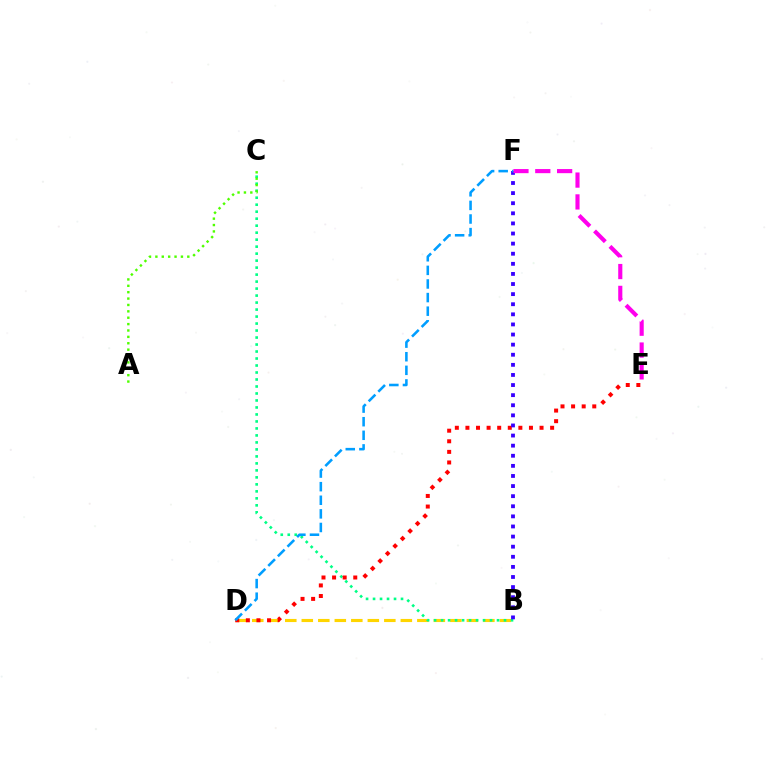{('B', 'D'): [{'color': '#ffd500', 'line_style': 'dashed', 'thickness': 2.24}], ('B', 'C'): [{'color': '#00ff86', 'line_style': 'dotted', 'thickness': 1.9}], ('D', 'E'): [{'color': '#ff0000', 'line_style': 'dotted', 'thickness': 2.88}], ('B', 'F'): [{'color': '#3700ff', 'line_style': 'dotted', 'thickness': 2.74}], ('A', 'C'): [{'color': '#4fff00', 'line_style': 'dotted', 'thickness': 1.73}], ('E', 'F'): [{'color': '#ff00ed', 'line_style': 'dashed', 'thickness': 2.97}], ('D', 'F'): [{'color': '#009eff', 'line_style': 'dashed', 'thickness': 1.85}]}